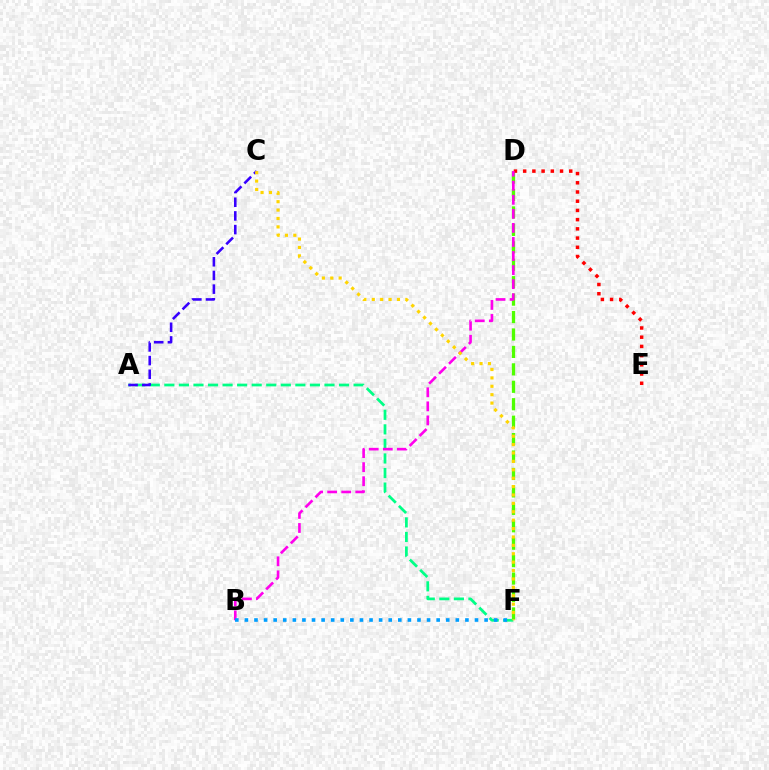{('D', 'F'): [{'color': '#4fff00', 'line_style': 'dashed', 'thickness': 2.37}], ('A', 'F'): [{'color': '#00ff86', 'line_style': 'dashed', 'thickness': 1.98}], ('A', 'C'): [{'color': '#3700ff', 'line_style': 'dashed', 'thickness': 1.86}], ('D', 'E'): [{'color': '#ff0000', 'line_style': 'dotted', 'thickness': 2.5}], ('B', 'D'): [{'color': '#ff00ed', 'line_style': 'dashed', 'thickness': 1.91}], ('B', 'F'): [{'color': '#009eff', 'line_style': 'dotted', 'thickness': 2.6}], ('C', 'F'): [{'color': '#ffd500', 'line_style': 'dotted', 'thickness': 2.28}]}